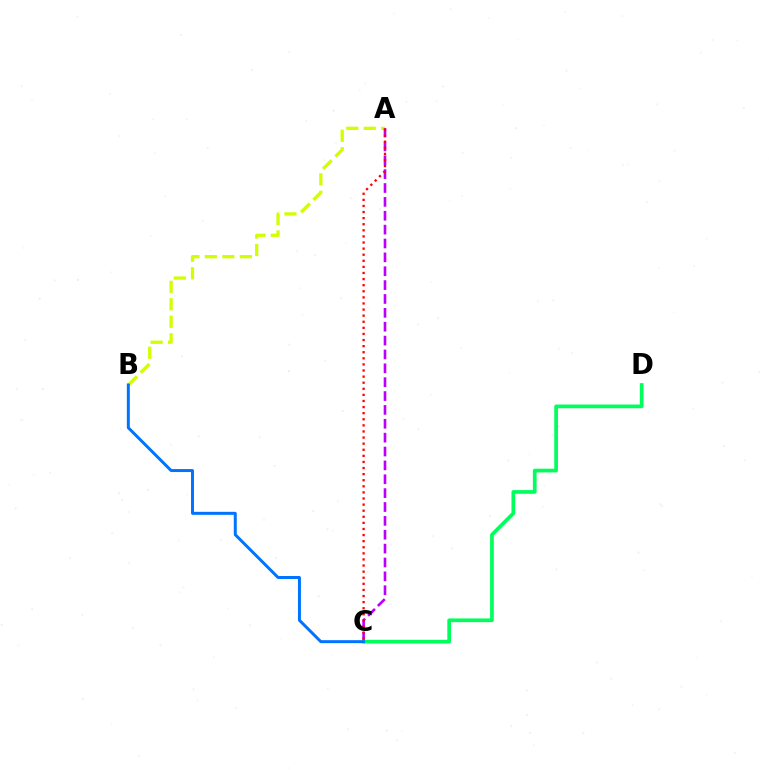{('A', 'B'): [{'color': '#d1ff00', 'line_style': 'dashed', 'thickness': 2.37}], ('A', 'C'): [{'color': '#b900ff', 'line_style': 'dashed', 'thickness': 1.88}, {'color': '#ff0000', 'line_style': 'dotted', 'thickness': 1.66}], ('C', 'D'): [{'color': '#00ff5c', 'line_style': 'solid', 'thickness': 2.67}], ('B', 'C'): [{'color': '#0074ff', 'line_style': 'solid', 'thickness': 2.15}]}